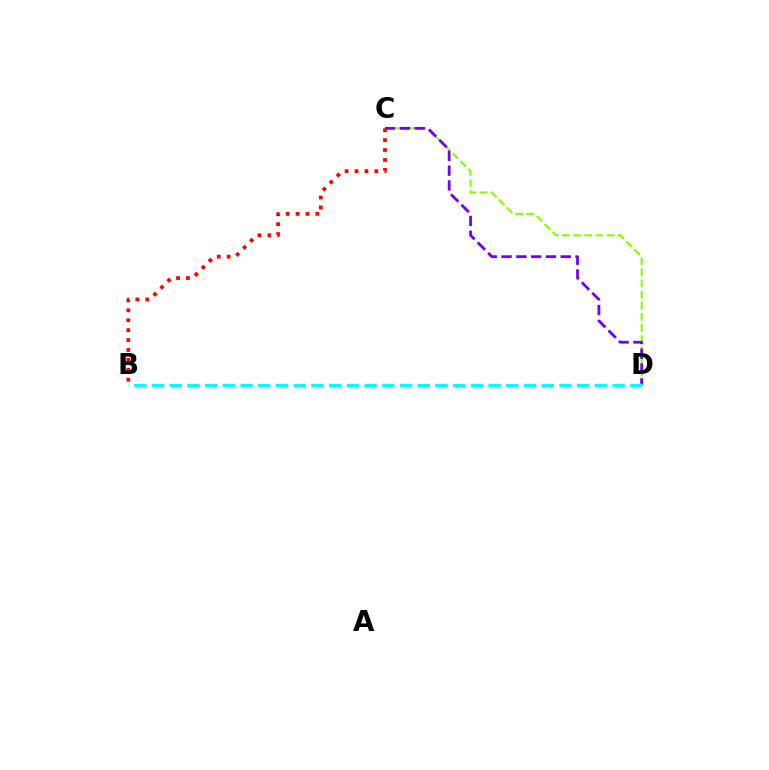{('C', 'D'): [{'color': '#84ff00', 'line_style': 'dashed', 'thickness': 1.51}, {'color': '#7200ff', 'line_style': 'dashed', 'thickness': 2.01}], ('B', 'D'): [{'color': '#00fff6', 'line_style': 'dashed', 'thickness': 2.41}], ('B', 'C'): [{'color': '#ff0000', 'line_style': 'dotted', 'thickness': 2.69}]}